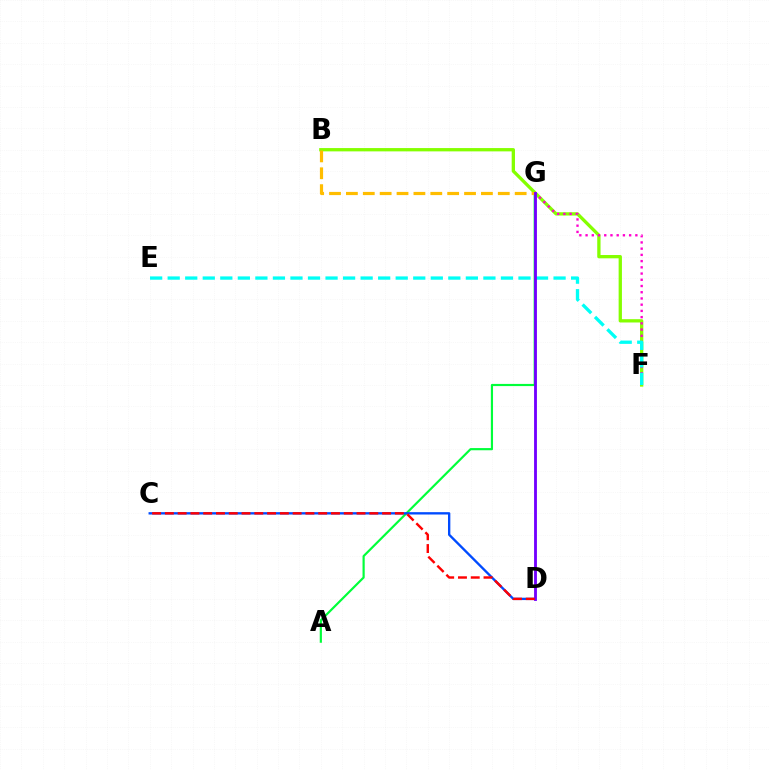{('A', 'G'): [{'color': '#00ff39', 'line_style': 'solid', 'thickness': 1.57}], ('B', 'F'): [{'color': '#84ff00', 'line_style': 'solid', 'thickness': 2.38}], ('C', 'D'): [{'color': '#004bff', 'line_style': 'solid', 'thickness': 1.69}, {'color': '#ff0000', 'line_style': 'dashed', 'thickness': 1.74}], ('B', 'G'): [{'color': '#ffbd00', 'line_style': 'dashed', 'thickness': 2.29}], ('F', 'G'): [{'color': '#ff00cf', 'line_style': 'dotted', 'thickness': 1.69}], ('E', 'F'): [{'color': '#00fff6', 'line_style': 'dashed', 'thickness': 2.38}], ('D', 'G'): [{'color': '#7200ff', 'line_style': 'solid', 'thickness': 2.05}]}